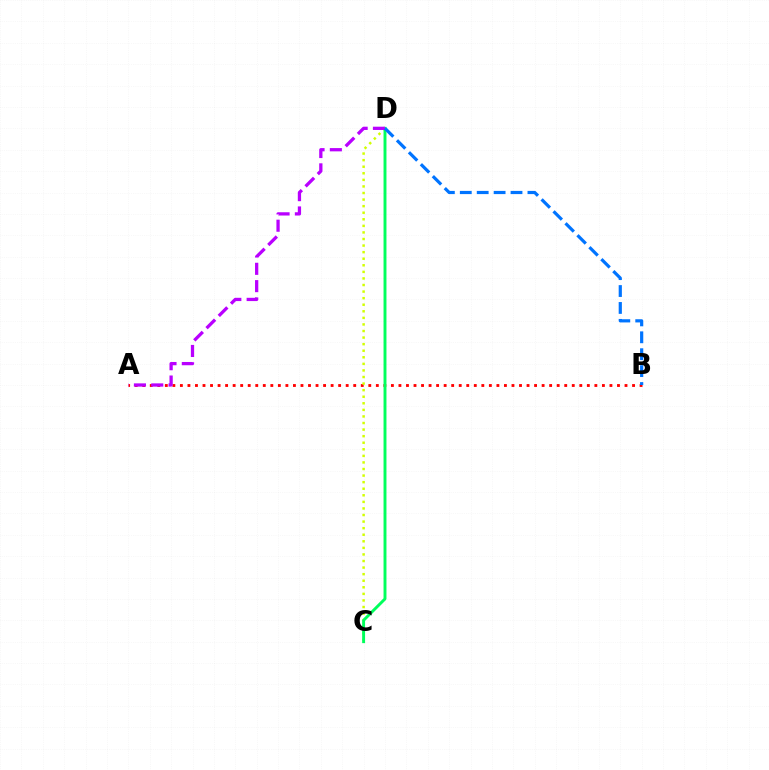{('A', 'B'): [{'color': '#ff0000', 'line_style': 'dotted', 'thickness': 2.05}], ('C', 'D'): [{'color': '#d1ff00', 'line_style': 'dotted', 'thickness': 1.79}, {'color': '#00ff5c', 'line_style': 'solid', 'thickness': 2.1}], ('A', 'D'): [{'color': '#b900ff', 'line_style': 'dashed', 'thickness': 2.35}], ('B', 'D'): [{'color': '#0074ff', 'line_style': 'dashed', 'thickness': 2.3}]}